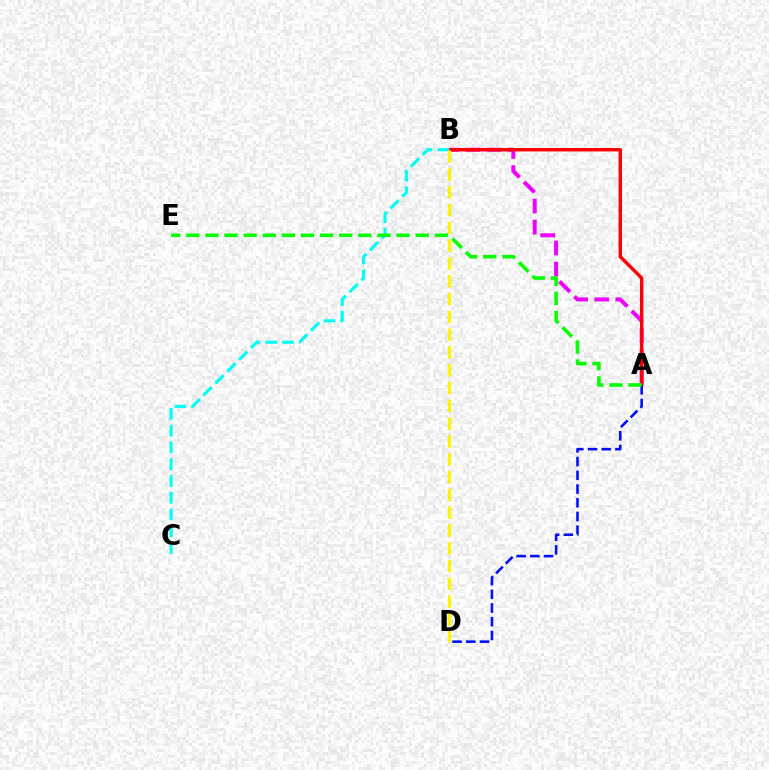{('A', 'B'): [{'color': '#ee00ff', 'line_style': 'dashed', 'thickness': 2.87}, {'color': '#ff0000', 'line_style': 'solid', 'thickness': 2.46}], ('A', 'D'): [{'color': '#0010ff', 'line_style': 'dashed', 'thickness': 1.86}], ('B', 'C'): [{'color': '#00fff6', 'line_style': 'dashed', 'thickness': 2.28}], ('A', 'E'): [{'color': '#08ff00', 'line_style': 'dashed', 'thickness': 2.6}], ('B', 'D'): [{'color': '#fcf500', 'line_style': 'dashed', 'thickness': 2.42}]}